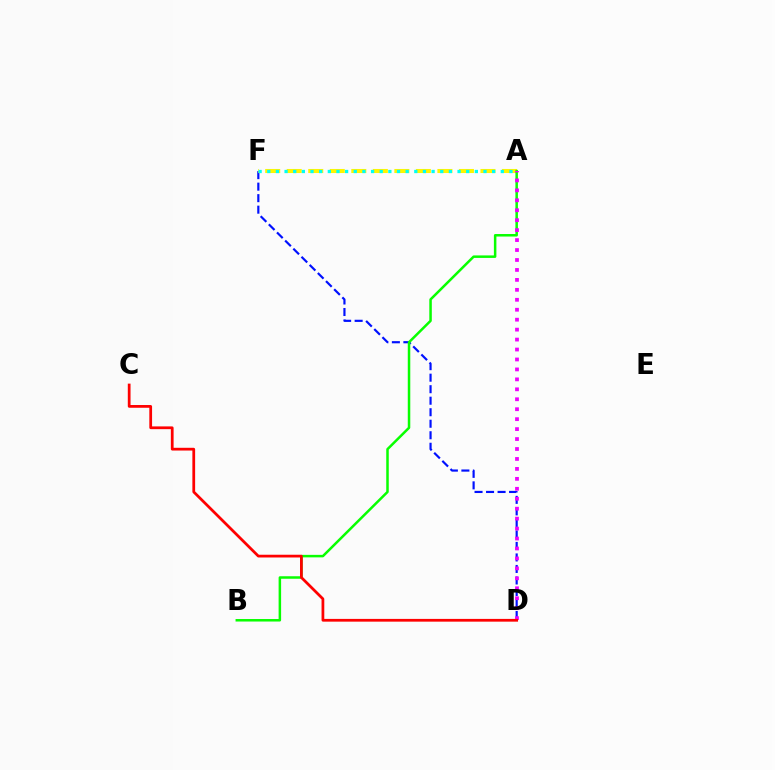{('D', 'F'): [{'color': '#0010ff', 'line_style': 'dashed', 'thickness': 1.56}], ('A', 'F'): [{'color': '#fcf500', 'line_style': 'dashed', 'thickness': 2.92}, {'color': '#00fff6', 'line_style': 'dotted', 'thickness': 2.35}], ('A', 'B'): [{'color': '#08ff00', 'line_style': 'solid', 'thickness': 1.8}], ('A', 'D'): [{'color': '#ee00ff', 'line_style': 'dotted', 'thickness': 2.7}], ('C', 'D'): [{'color': '#ff0000', 'line_style': 'solid', 'thickness': 1.98}]}